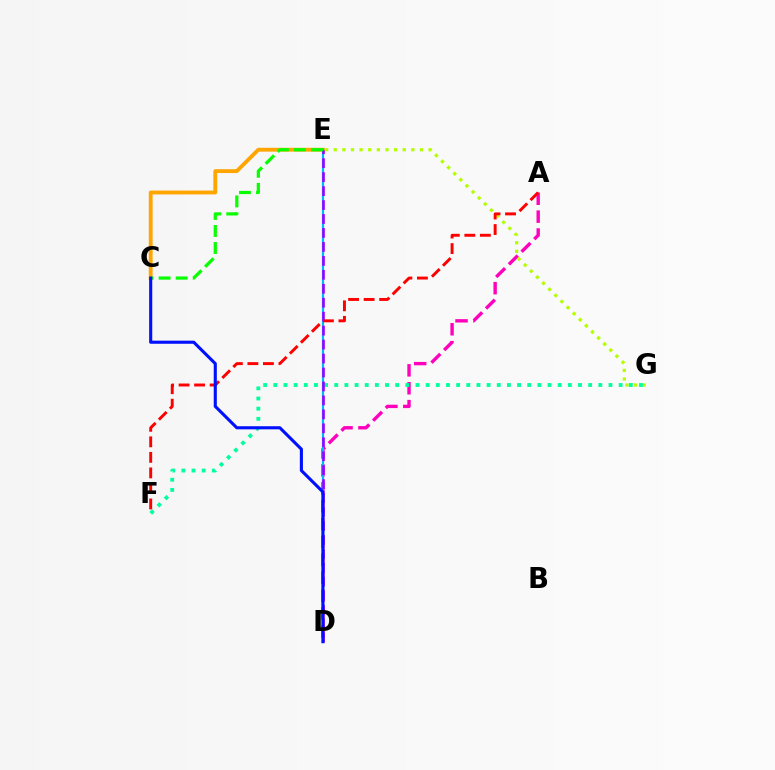{('C', 'E'): [{'color': '#ffa500', 'line_style': 'solid', 'thickness': 2.77}, {'color': '#08ff00', 'line_style': 'dashed', 'thickness': 2.31}], ('A', 'D'): [{'color': '#ff00bd', 'line_style': 'dashed', 'thickness': 2.43}], ('D', 'E'): [{'color': '#00b5ff', 'line_style': 'solid', 'thickness': 1.58}, {'color': '#9b00ff', 'line_style': 'dashed', 'thickness': 1.9}], ('E', 'G'): [{'color': '#b3ff00', 'line_style': 'dotted', 'thickness': 2.34}], ('F', 'G'): [{'color': '#00ff9d', 'line_style': 'dotted', 'thickness': 2.76}], ('A', 'F'): [{'color': '#ff0000', 'line_style': 'dashed', 'thickness': 2.11}], ('C', 'D'): [{'color': '#0010ff', 'line_style': 'solid', 'thickness': 2.23}]}